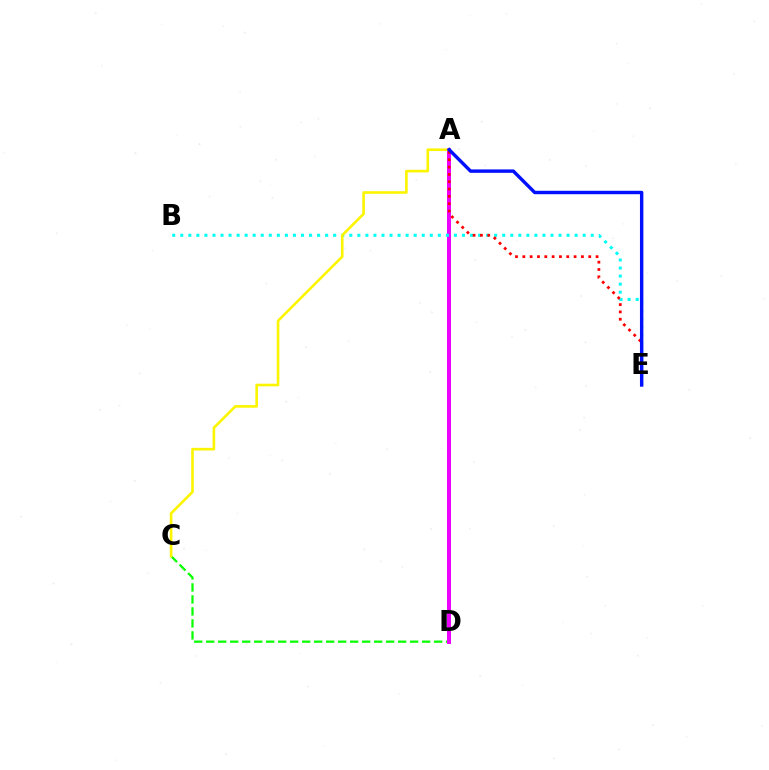{('C', 'D'): [{'color': '#08ff00', 'line_style': 'dashed', 'thickness': 1.63}], ('A', 'D'): [{'color': '#ee00ff', 'line_style': 'solid', 'thickness': 2.88}], ('B', 'E'): [{'color': '#00fff6', 'line_style': 'dotted', 'thickness': 2.19}], ('A', 'E'): [{'color': '#ff0000', 'line_style': 'dotted', 'thickness': 1.99}, {'color': '#0010ff', 'line_style': 'solid', 'thickness': 2.46}], ('A', 'C'): [{'color': '#fcf500', 'line_style': 'solid', 'thickness': 1.89}]}